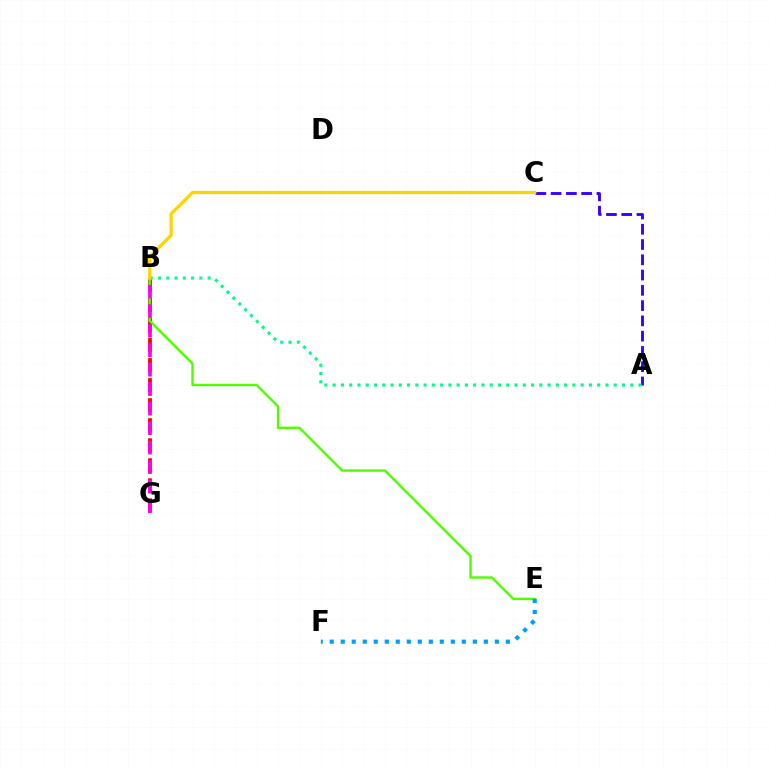{('A', 'C'): [{'color': '#3700ff', 'line_style': 'dashed', 'thickness': 2.07}], ('B', 'G'): [{'color': '#ff0000', 'line_style': 'dashed', 'thickness': 2.72}, {'color': '#ff00ed', 'line_style': 'dashed', 'thickness': 2.65}], ('B', 'E'): [{'color': '#4fff00', 'line_style': 'solid', 'thickness': 1.74}], ('E', 'F'): [{'color': '#009eff', 'line_style': 'dotted', 'thickness': 2.99}], ('A', 'B'): [{'color': '#00ff86', 'line_style': 'dotted', 'thickness': 2.25}], ('B', 'C'): [{'color': '#ffd500', 'line_style': 'solid', 'thickness': 2.34}]}